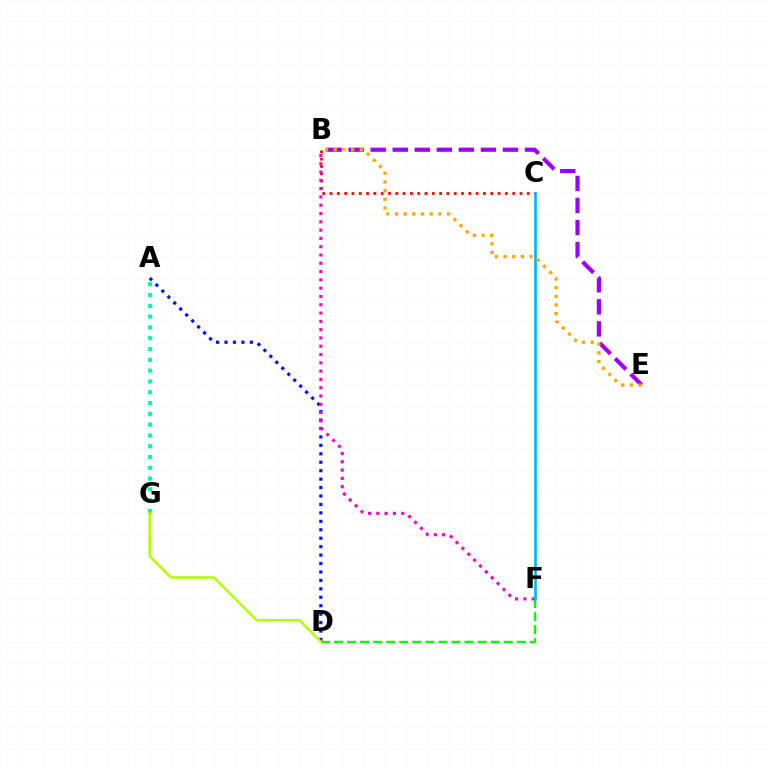{('D', 'F'): [{'color': '#08ff00', 'line_style': 'dashed', 'thickness': 1.77}], ('A', 'D'): [{'color': '#0010ff', 'line_style': 'dotted', 'thickness': 2.29}], ('A', 'G'): [{'color': '#00ff9d', 'line_style': 'dotted', 'thickness': 2.93}], ('B', 'C'): [{'color': '#ff0000', 'line_style': 'dotted', 'thickness': 1.99}], ('B', 'F'): [{'color': '#ff00bd', 'line_style': 'dotted', 'thickness': 2.25}], ('B', 'E'): [{'color': '#9b00ff', 'line_style': 'dashed', 'thickness': 3.0}, {'color': '#ffa500', 'line_style': 'dotted', 'thickness': 2.36}], ('C', 'F'): [{'color': '#00b5ff', 'line_style': 'solid', 'thickness': 1.9}], ('D', 'G'): [{'color': '#b3ff00', 'line_style': 'solid', 'thickness': 1.84}]}